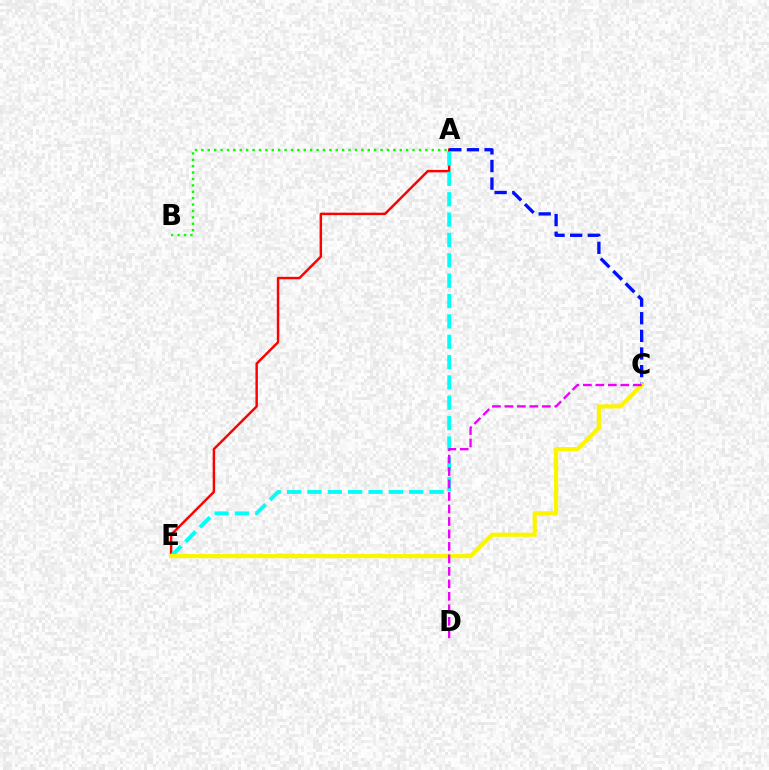{('A', 'E'): [{'color': '#ff0000', 'line_style': 'solid', 'thickness': 1.77}, {'color': '#00fff6', 'line_style': 'dashed', 'thickness': 2.76}], ('A', 'C'): [{'color': '#0010ff', 'line_style': 'dashed', 'thickness': 2.39}], ('C', 'E'): [{'color': '#fcf500', 'line_style': 'solid', 'thickness': 2.99}], ('A', 'B'): [{'color': '#08ff00', 'line_style': 'dotted', 'thickness': 1.74}], ('C', 'D'): [{'color': '#ee00ff', 'line_style': 'dashed', 'thickness': 1.7}]}